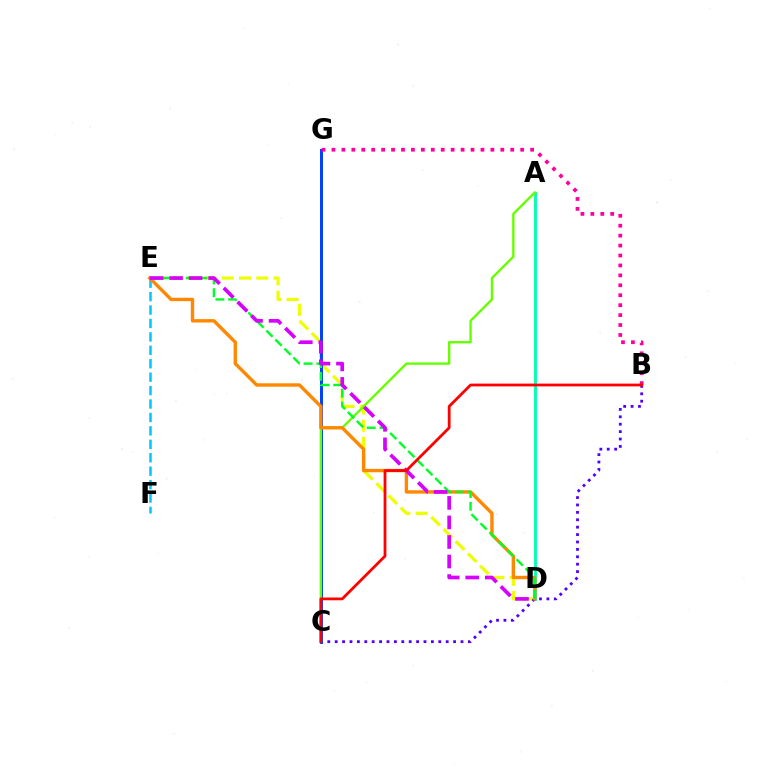{('A', 'D'): [{'color': '#00ffaf', 'line_style': 'solid', 'thickness': 2.06}], ('D', 'E'): [{'color': '#eeff00', 'line_style': 'dashed', 'thickness': 2.34}, {'color': '#ff8800', 'line_style': 'solid', 'thickness': 2.44}, {'color': '#00ff27', 'line_style': 'dashed', 'thickness': 1.73}, {'color': '#d600ff', 'line_style': 'dashed', 'thickness': 2.65}], ('B', 'C'): [{'color': '#4f00ff', 'line_style': 'dotted', 'thickness': 2.01}, {'color': '#ff0000', 'line_style': 'solid', 'thickness': 2.0}], ('C', 'G'): [{'color': '#003fff', 'line_style': 'solid', 'thickness': 2.12}], ('A', 'C'): [{'color': '#66ff00', 'line_style': 'solid', 'thickness': 1.71}], ('B', 'G'): [{'color': '#ff00a0', 'line_style': 'dotted', 'thickness': 2.7}], ('E', 'F'): [{'color': '#00c7ff', 'line_style': 'dashed', 'thickness': 1.82}]}